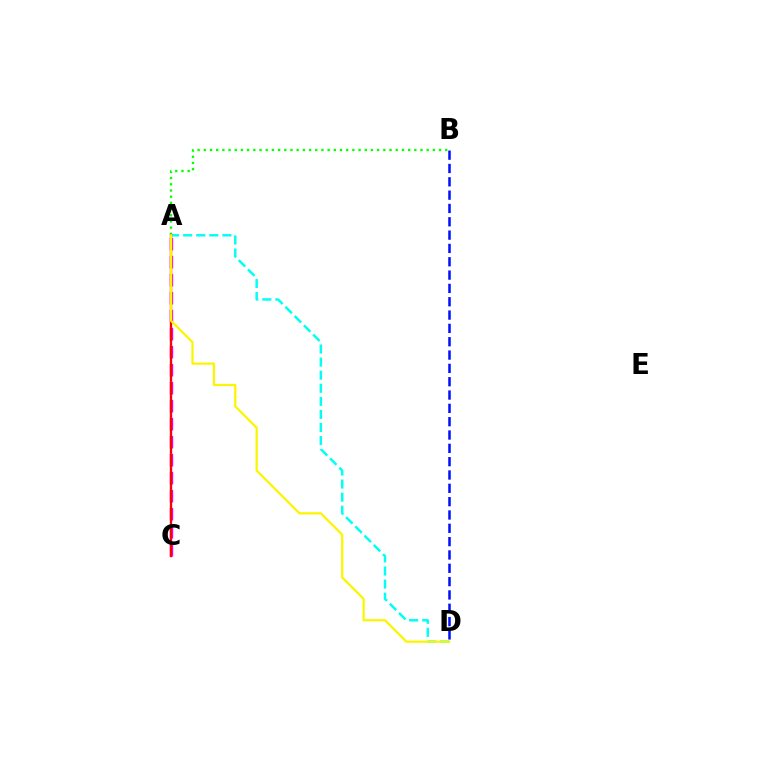{('A', 'B'): [{'color': '#08ff00', 'line_style': 'dotted', 'thickness': 1.68}], ('A', 'C'): [{'color': '#ee00ff', 'line_style': 'dashed', 'thickness': 2.45}, {'color': '#ff0000', 'line_style': 'solid', 'thickness': 1.68}], ('A', 'D'): [{'color': '#00fff6', 'line_style': 'dashed', 'thickness': 1.78}, {'color': '#fcf500', 'line_style': 'solid', 'thickness': 1.62}], ('B', 'D'): [{'color': '#0010ff', 'line_style': 'dashed', 'thickness': 1.81}]}